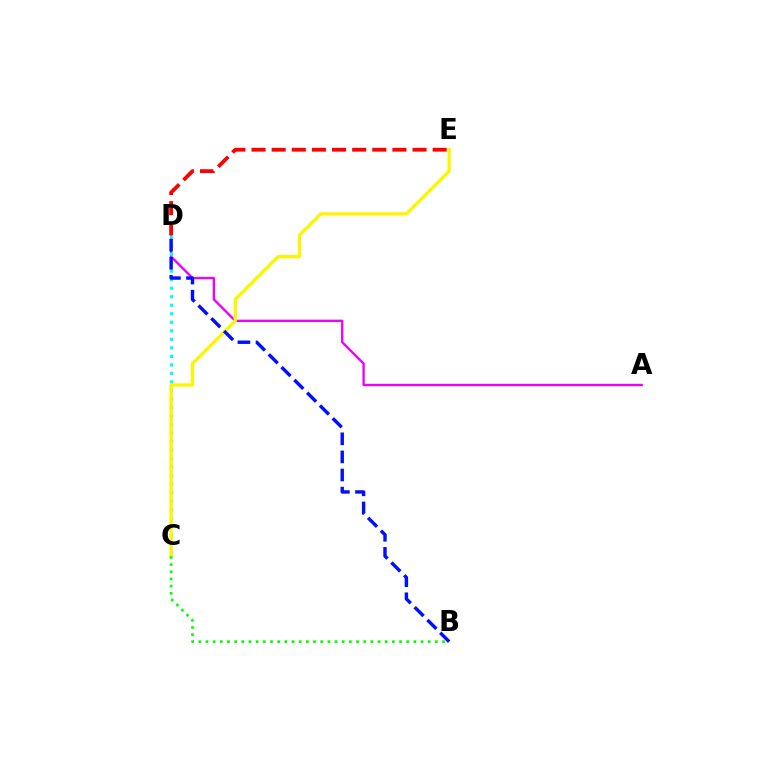{('A', 'D'): [{'color': '#ee00ff', 'line_style': 'solid', 'thickness': 1.7}], ('C', 'D'): [{'color': '#00fff6', 'line_style': 'dotted', 'thickness': 2.31}], ('C', 'E'): [{'color': '#fcf500', 'line_style': 'solid', 'thickness': 2.38}], ('B', 'C'): [{'color': '#08ff00', 'line_style': 'dotted', 'thickness': 1.95}], ('B', 'D'): [{'color': '#0010ff', 'line_style': 'dashed', 'thickness': 2.46}], ('D', 'E'): [{'color': '#ff0000', 'line_style': 'dashed', 'thickness': 2.73}]}